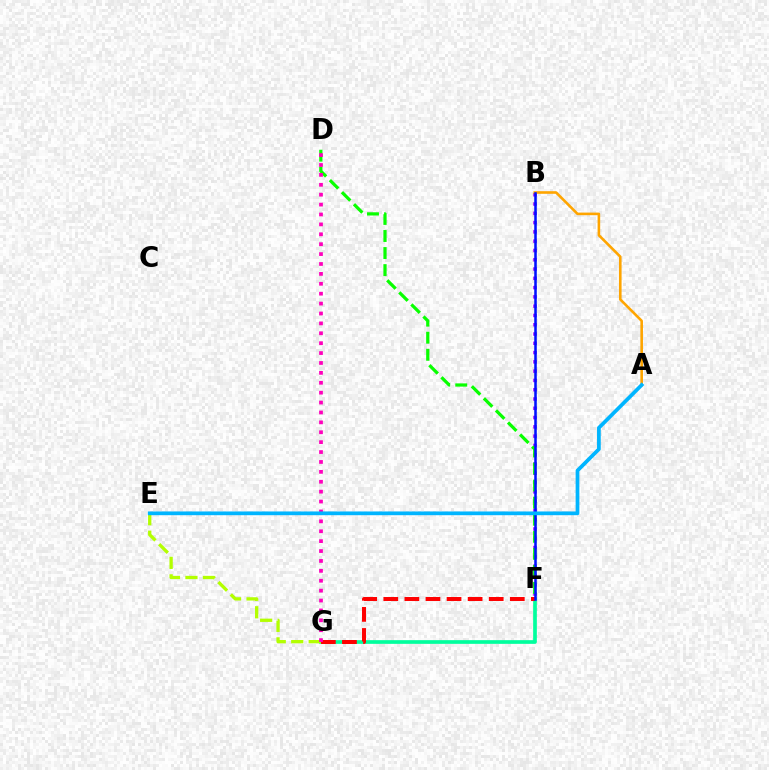{('F', 'G'): [{'color': '#00ff9d', 'line_style': 'solid', 'thickness': 2.66}, {'color': '#ff0000', 'line_style': 'dashed', 'thickness': 2.86}], ('B', 'F'): [{'color': '#9b00ff', 'line_style': 'dotted', 'thickness': 2.52}, {'color': '#0010ff', 'line_style': 'solid', 'thickness': 1.83}], ('E', 'G'): [{'color': '#b3ff00', 'line_style': 'dashed', 'thickness': 2.38}], ('D', 'F'): [{'color': '#08ff00', 'line_style': 'dashed', 'thickness': 2.32}], ('D', 'G'): [{'color': '#ff00bd', 'line_style': 'dotted', 'thickness': 2.69}], ('A', 'B'): [{'color': '#ffa500', 'line_style': 'solid', 'thickness': 1.88}], ('A', 'E'): [{'color': '#00b5ff', 'line_style': 'solid', 'thickness': 2.69}]}